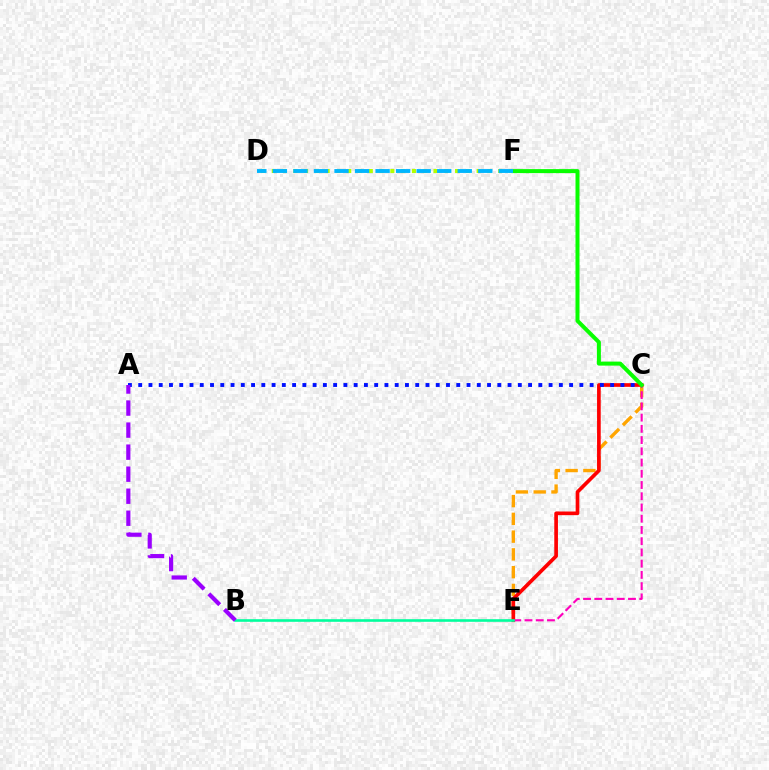{('C', 'E'): [{'color': '#ffa500', 'line_style': 'dashed', 'thickness': 2.41}, {'color': '#ff0000', 'line_style': 'solid', 'thickness': 2.64}, {'color': '#ff00bd', 'line_style': 'dashed', 'thickness': 1.53}], ('B', 'E'): [{'color': '#00ff9d', 'line_style': 'solid', 'thickness': 1.88}], ('A', 'C'): [{'color': '#0010ff', 'line_style': 'dotted', 'thickness': 2.79}], ('D', 'F'): [{'color': '#b3ff00', 'line_style': 'dotted', 'thickness': 2.93}, {'color': '#00b5ff', 'line_style': 'dashed', 'thickness': 2.79}], ('A', 'B'): [{'color': '#9b00ff', 'line_style': 'dashed', 'thickness': 2.99}], ('C', 'F'): [{'color': '#08ff00', 'line_style': 'solid', 'thickness': 2.88}]}